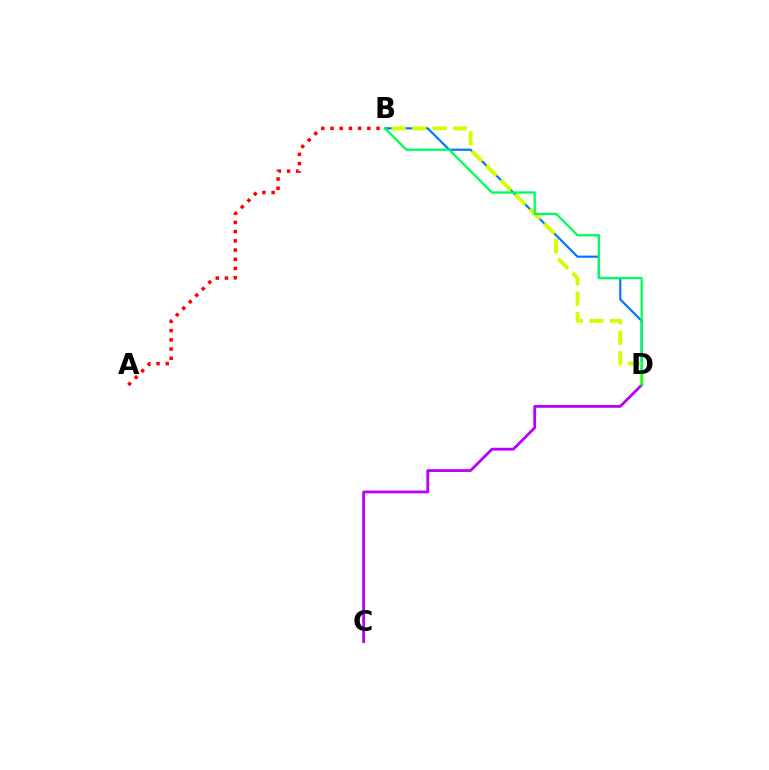{('B', 'D'): [{'color': '#0074ff', 'line_style': 'solid', 'thickness': 1.55}, {'color': '#d1ff00', 'line_style': 'dashed', 'thickness': 2.78}, {'color': '#00ff5c', 'line_style': 'solid', 'thickness': 1.66}], ('C', 'D'): [{'color': '#b900ff', 'line_style': 'solid', 'thickness': 2.01}], ('A', 'B'): [{'color': '#ff0000', 'line_style': 'dotted', 'thickness': 2.5}]}